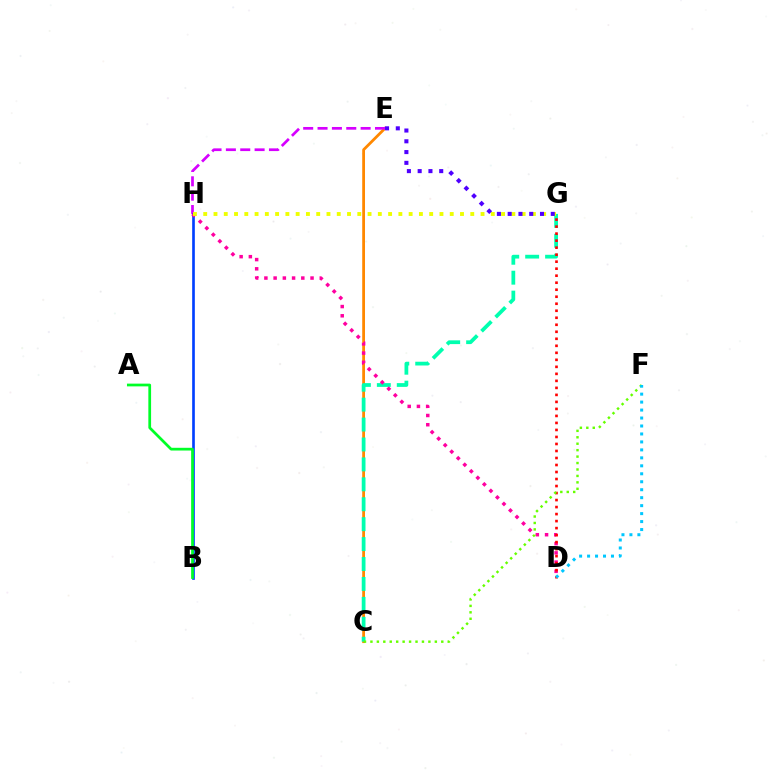{('C', 'E'): [{'color': '#ff8800', 'line_style': 'solid', 'thickness': 2.01}], ('E', 'H'): [{'color': '#d600ff', 'line_style': 'dashed', 'thickness': 1.95}], ('B', 'H'): [{'color': '#003fff', 'line_style': 'solid', 'thickness': 1.91}], ('C', 'G'): [{'color': '#00ffaf', 'line_style': 'dashed', 'thickness': 2.71}], ('A', 'B'): [{'color': '#00ff27', 'line_style': 'solid', 'thickness': 1.97}], ('D', 'H'): [{'color': '#ff00a0', 'line_style': 'dotted', 'thickness': 2.51}], ('D', 'G'): [{'color': '#ff0000', 'line_style': 'dotted', 'thickness': 1.9}], ('C', 'F'): [{'color': '#66ff00', 'line_style': 'dotted', 'thickness': 1.75}], ('G', 'H'): [{'color': '#eeff00', 'line_style': 'dotted', 'thickness': 2.79}], ('E', 'G'): [{'color': '#4f00ff', 'line_style': 'dotted', 'thickness': 2.93}], ('D', 'F'): [{'color': '#00c7ff', 'line_style': 'dotted', 'thickness': 2.16}]}